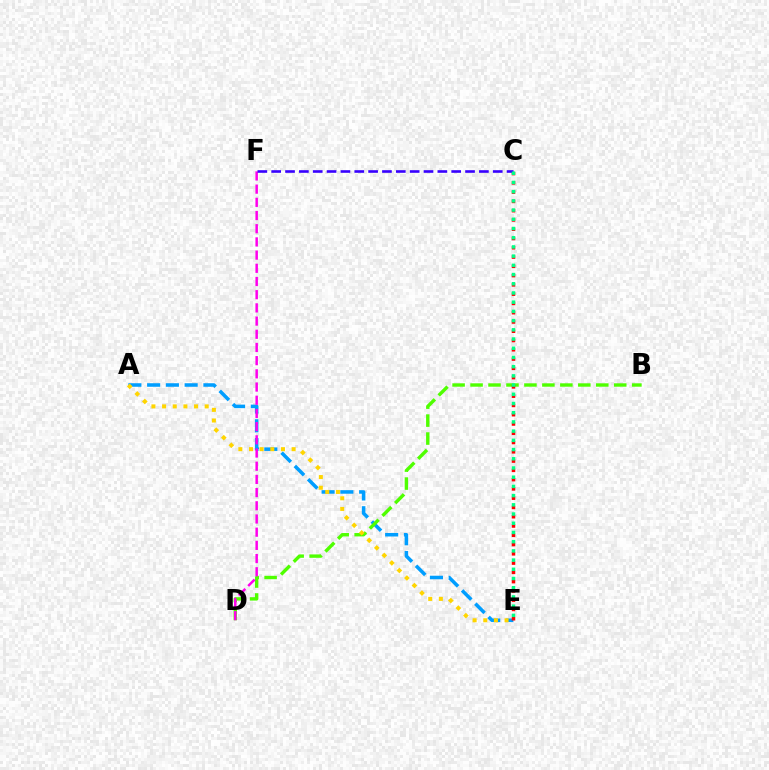{('A', 'E'): [{'color': '#009eff', 'line_style': 'dashed', 'thickness': 2.55}, {'color': '#ffd500', 'line_style': 'dotted', 'thickness': 2.89}], ('B', 'D'): [{'color': '#4fff00', 'line_style': 'dashed', 'thickness': 2.44}], ('C', 'E'): [{'color': '#ff0000', 'line_style': 'dotted', 'thickness': 2.52}, {'color': '#00ff86', 'line_style': 'dotted', 'thickness': 2.5}], ('D', 'F'): [{'color': '#ff00ed', 'line_style': 'dashed', 'thickness': 1.79}], ('C', 'F'): [{'color': '#3700ff', 'line_style': 'dashed', 'thickness': 1.88}]}